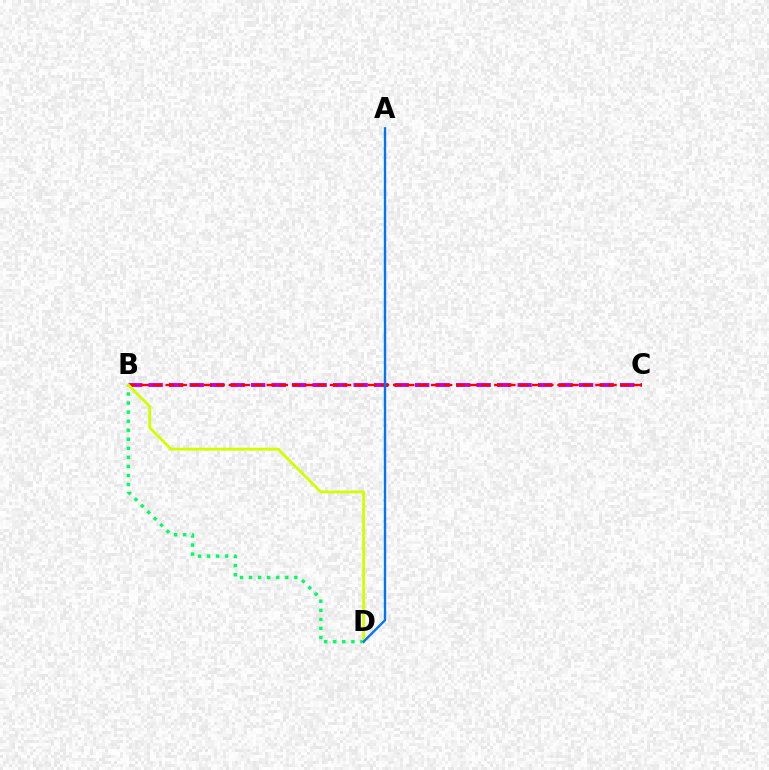{('B', 'C'): [{'color': '#b900ff', 'line_style': 'dashed', 'thickness': 2.78}, {'color': '#ff0000', 'line_style': 'dashed', 'thickness': 1.72}], ('B', 'D'): [{'color': '#00ff5c', 'line_style': 'dotted', 'thickness': 2.46}, {'color': '#d1ff00', 'line_style': 'solid', 'thickness': 2.02}], ('A', 'D'): [{'color': '#0074ff', 'line_style': 'solid', 'thickness': 1.69}]}